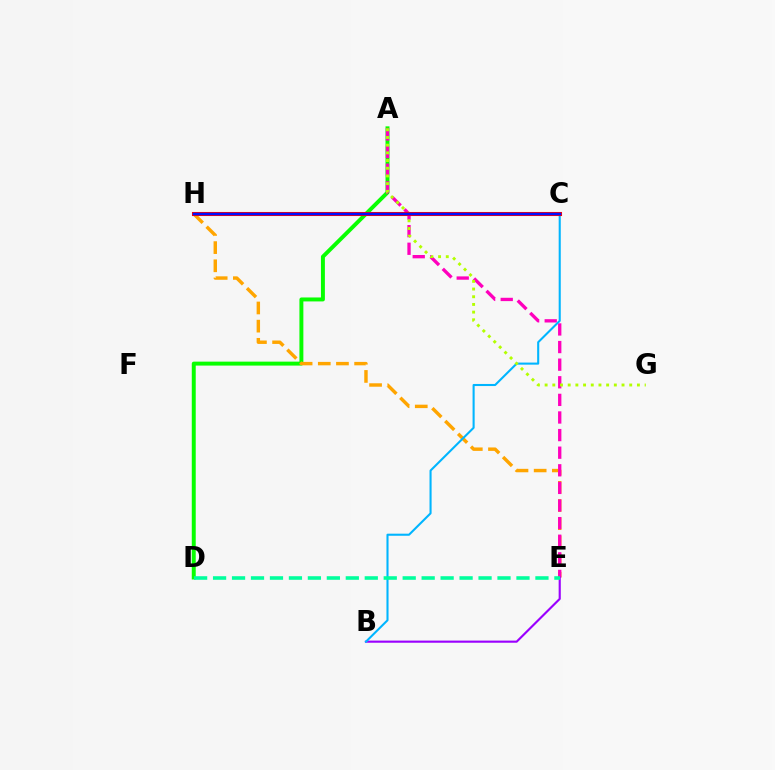{('A', 'D'): [{'color': '#08ff00', 'line_style': 'solid', 'thickness': 2.85}], ('E', 'H'): [{'color': '#ffa500', 'line_style': 'dashed', 'thickness': 2.47}], ('A', 'E'): [{'color': '#ff00bd', 'line_style': 'dashed', 'thickness': 2.39}], ('B', 'E'): [{'color': '#9b00ff', 'line_style': 'solid', 'thickness': 1.54}], ('B', 'C'): [{'color': '#00b5ff', 'line_style': 'solid', 'thickness': 1.5}], ('D', 'E'): [{'color': '#00ff9d', 'line_style': 'dashed', 'thickness': 2.58}], ('A', 'G'): [{'color': '#b3ff00', 'line_style': 'dotted', 'thickness': 2.09}], ('C', 'H'): [{'color': '#ff0000', 'line_style': 'solid', 'thickness': 2.92}, {'color': '#0010ff', 'line_style': 'solid', 'thickness': 1.8}]}